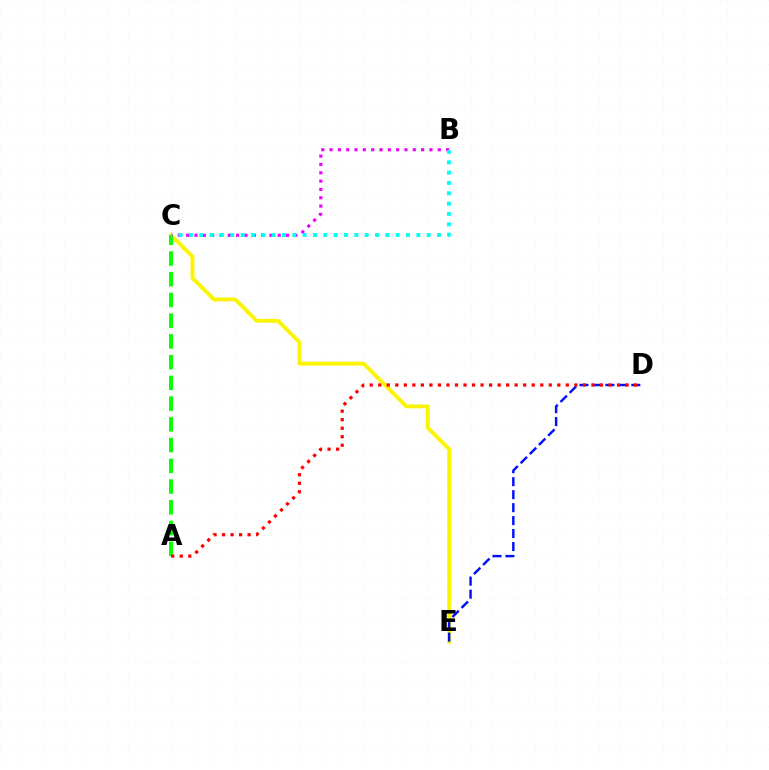{('C', 'E'): [{'color': '#fcf500', 'line_style': 'solid', 'thickness': 2.77}], ('D', 'E'): [{'color': '#0010ff', 'line_style': 'dashed', 'thickness': 1.76}], ('A', 'C'): [{'color': '#08ff00', 'line_style': 'dashed', 'thickness': 2.82}], ('A', 'D'): [{'color': '#ff0000', 'line_style': 'dotted', 'thickness': 2.32}], ('B', 'C'): [{'color': '#ee00ff', 'line_style': 'dotted', 'thickness': 2.26}, {'color': '#00fff6', 'line_style': 'dotted', 'thickness': 2.81}]}